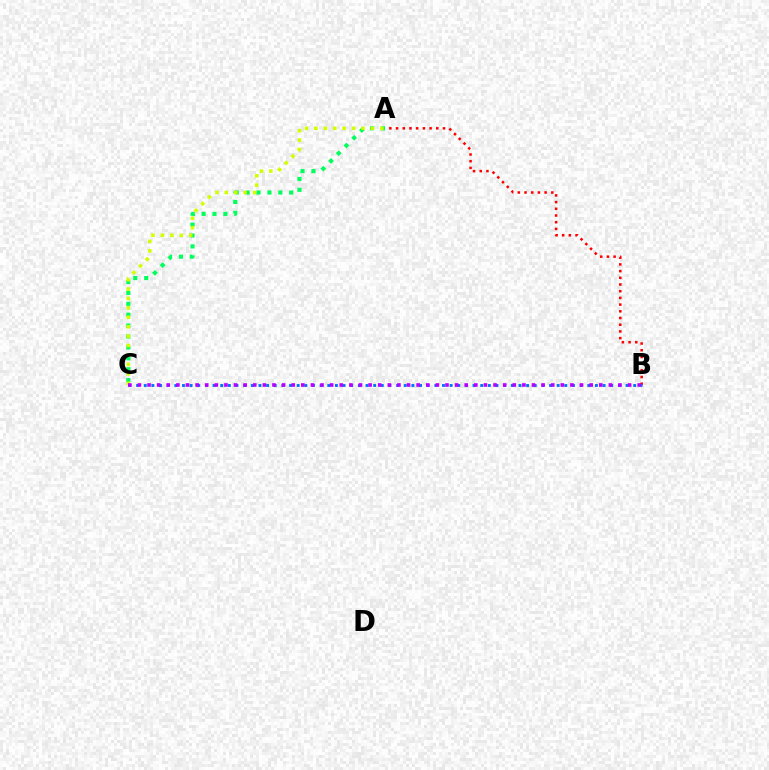{('A', 'C'): [{'color': '#00ff5c', 'line_style': 'dotted', 'thickness': 2.96}, {'color': '#d1ff00', 'line_style': 'dotted', 'thickness': 2.56}], ('A', 'B'): [{'color': '#ff0000', 'line_style': 'dotted', 'thickness': 1.82}], ('B', 'C'): [{'color': '#0074ff', 'line_style': 'dotted', 'thickness': 2.08}, {'color': '#b900ff', 'line_style': 'dotted', 'thickness': 2.61}]}